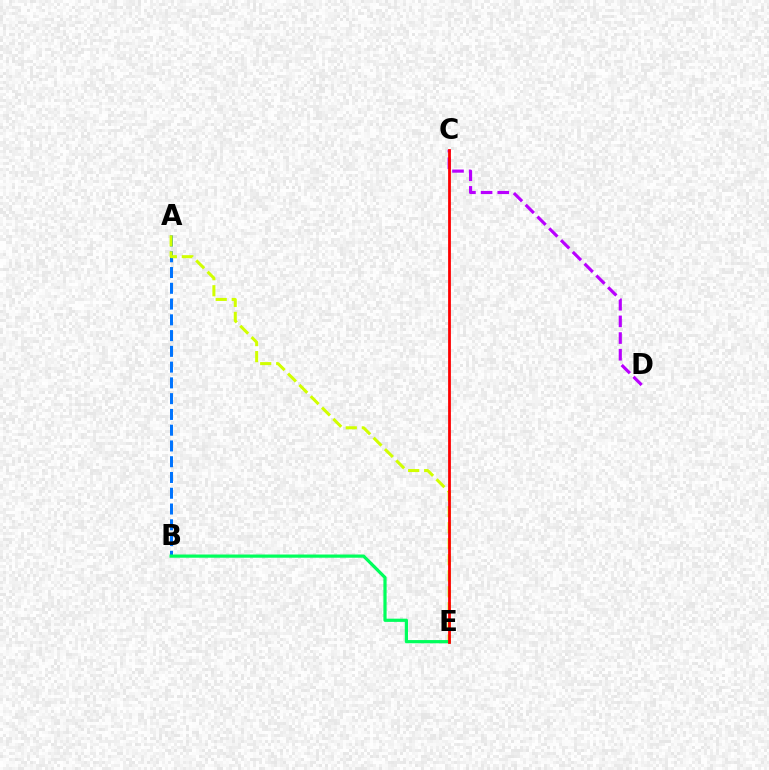{('A', 'B'): [{'color': '#0074ff', 'line_style': 'dashed', 'thickness': 2.14}], ('C', 'D'): [{'color': '#b900ff', 'line_style': 'dashed', 'thickness': 2.26}], ('A', 'E'): [{'color': '#d1ff00', 'line_style': 'dashed', 'thickness': 2.18}], ('B', 'E'): [{'color': '#00ff5c', 'line_style': 'solid', 'thickness': 2.31}], ('C', 'E'): [{'color': '#ff0000', 'line_style': 'solid', 'thickness': 2.0}]}